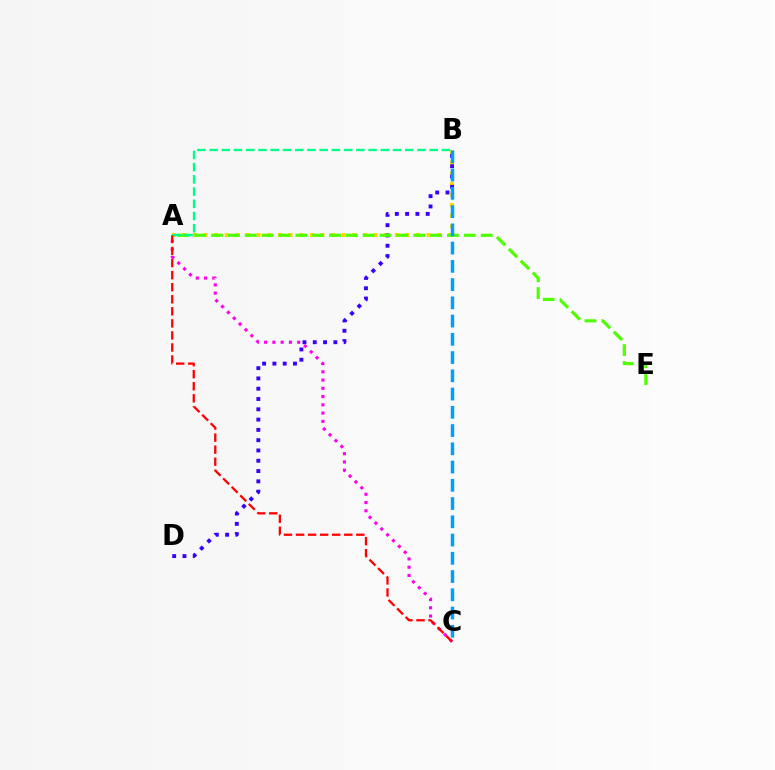{('A', 'B'): [{'color': '#ffd500', 'line_style': 'dotted', 'thickness': 2.89}, {'color': '#00ff86', 'line_style': 'dashed', 'thickness': 1.66}], ('B', 'D'): [{'color': '#3700ff', 'line_style': 'dotted', 'thickness': 2.8}], ('A', 'C'): [{'color': '#ff00ed', 'line_style': 'dotted', 'thickness': 2.24}, {'color': '#ff0000', 'line_style': 'dashed', 'thickness': 1.64}], ('A', 'E'): [{'color': '#4fff00', 'line_style': 'dashed', 'thickness': 2.29}], ('B', 'C'): [{'color': '#009eff', 'line_style': 'dashed', 'thickness': 2.48}]}